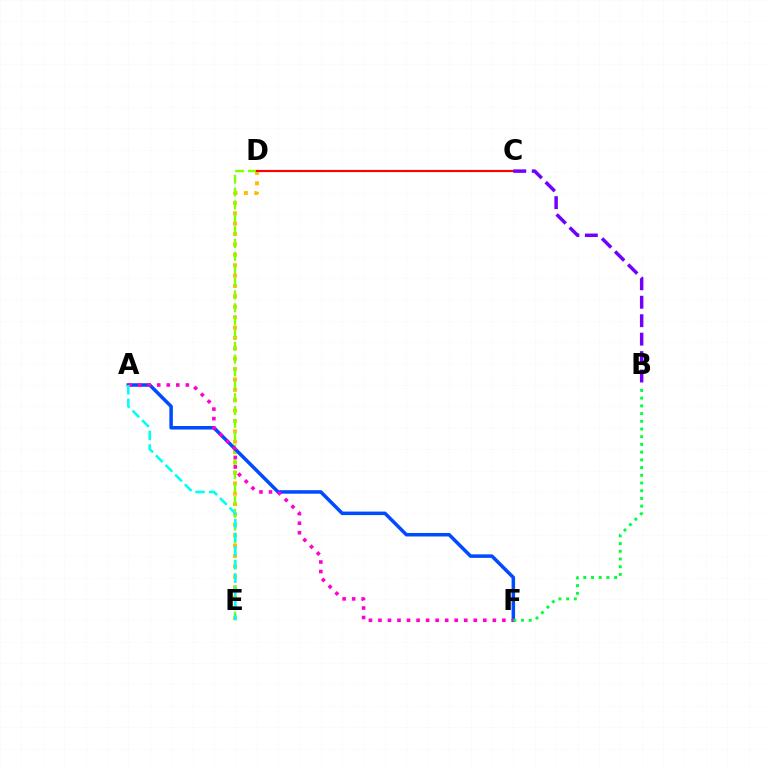{('D', 'E'): [{'color': '#ffbd00', 'line_style': 'dotted', 'thickness': 2.82}, {'color': '#84ff00', 'line_style': 'dashed', 'thickness': 1.75}], ('C', 'D'): [{'color': '#ff0000', 'line_style': 'solid', 'thickness': 1.57}], ('A', 'F'): [{'color': '#004bff', 'line_style': 'solid', 'thickness': 2.53}, {'color': '#ff00cf', 'line_style': 'dotted', 'thickness': 2.59}], ('B', 'C'): [{'color': '#7200ff', 'line_style': 'dashed', 'thickness': 2.51}], ('B', 'F'): [{'color': '#00ff39', 'line_style': 'dotted', 'thickness': 2.1}], ('A', 'E'): [{'color': '#00fff6', 'line_style': 'dashed', 'thickness': 1.85}]}